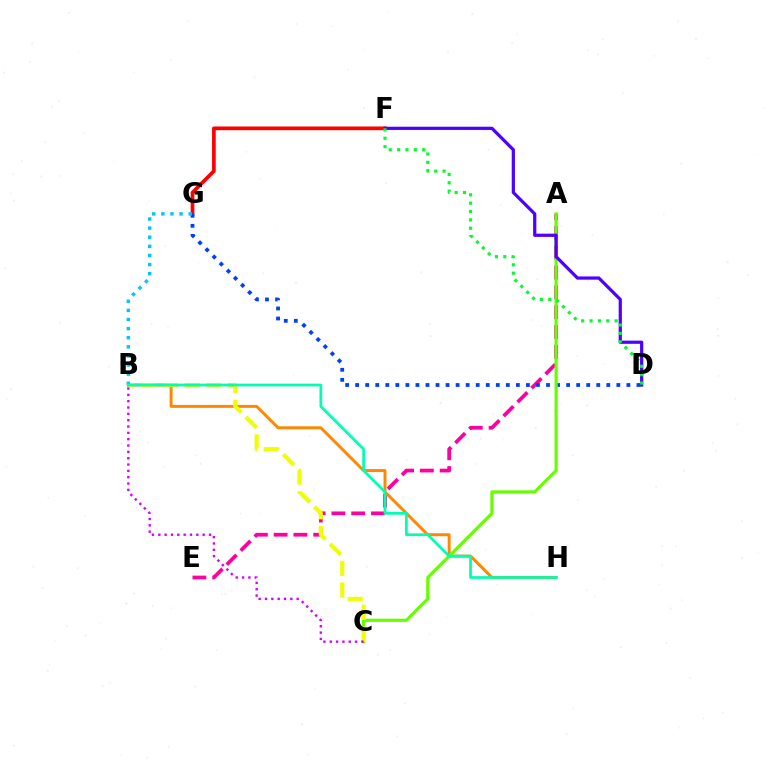{('F', 'G'): [{'color': '#ff0000', 'line_style': 'solid', 'thickness': 2.66}], ('A', 'E'): [{'color': '#ff00a0', 'line_style': 'dashed', 'thickness': 2.69}], ('D', 'G'): [{'color': '#003fff', 'line_style': 'dotted', 'thickness': 2.73}], ('B', 'H'): [{'color': '#ff8800', 'line_style': 'solid', 'thickness': 2.13}, {'color': '#00ffaf', 'line_style': 'solid', 'thickness': 1.95}], ('A', 'C'): [{'color': '#66ff00', 'line_style': 'solid', 'thickness': 2.29}], ('D', 'F'): [{'color': '#4f00ff', 'line_style': 'solid', 'thickness': 2.32}, {'color': '#00ff27', 'line_style': 'dotted', 'thickness': 2.27}], ('B', 'C'): [{'color': '#eeff00', 'line_style': 'dashed', 'thickness': 2.96}, {'color': '#d600ff', 'line_style': 'dotted', 'thickness': 1.72}], ('B', 'G'): [{'color': '#00c7ff', 'line_style': 'dotted', 'thickness': 2.48}]}